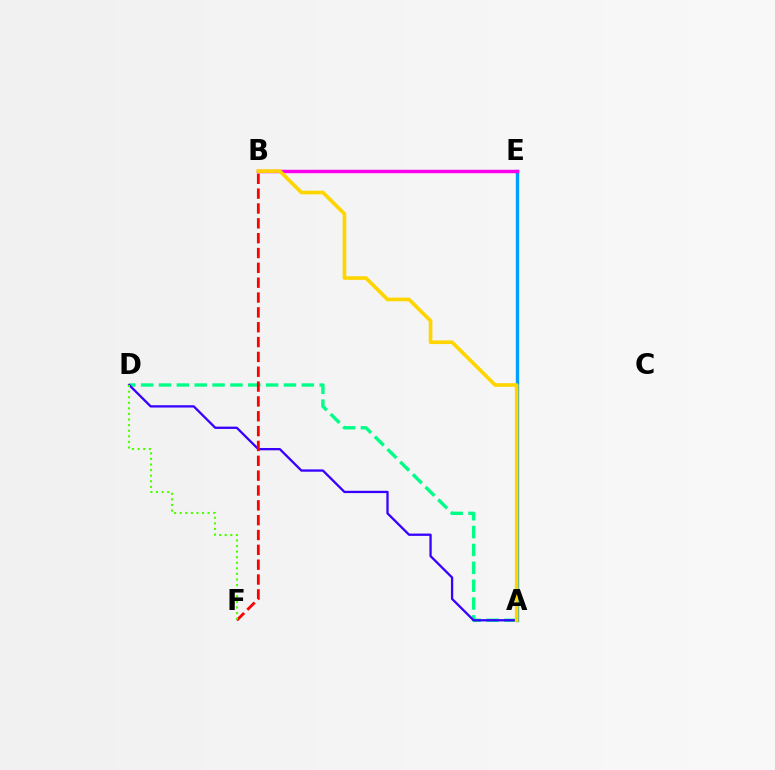{('A', 'D'): [{'color': '#00ff86', 'line_style': 'dashed', 'thickness': 2.43}, {'color': '#3700ff', 'line_style': 'solid', 'thickness': 1.65}], ('A', 'E'): [{'color': '#009eff', 'line_style': 'solid', 'thickness': 2.43}], ('B', 'F'): [{'color': '#ff0000', 'line_style': 'dashed', 'thickness': 2.02}], ('B', 'E'): [{'color': '#ff00ed', 'line_style': 'solid', 'thickness': 2.47}], ('D', 'F'): [{'color': '#4fff00', 'line_style': 'dotted', 'thickness': 1.52}], ('A', 'B'): [{'color': '#ffd500', 'line_style': 'solid', 'thickness': 2.63}]}